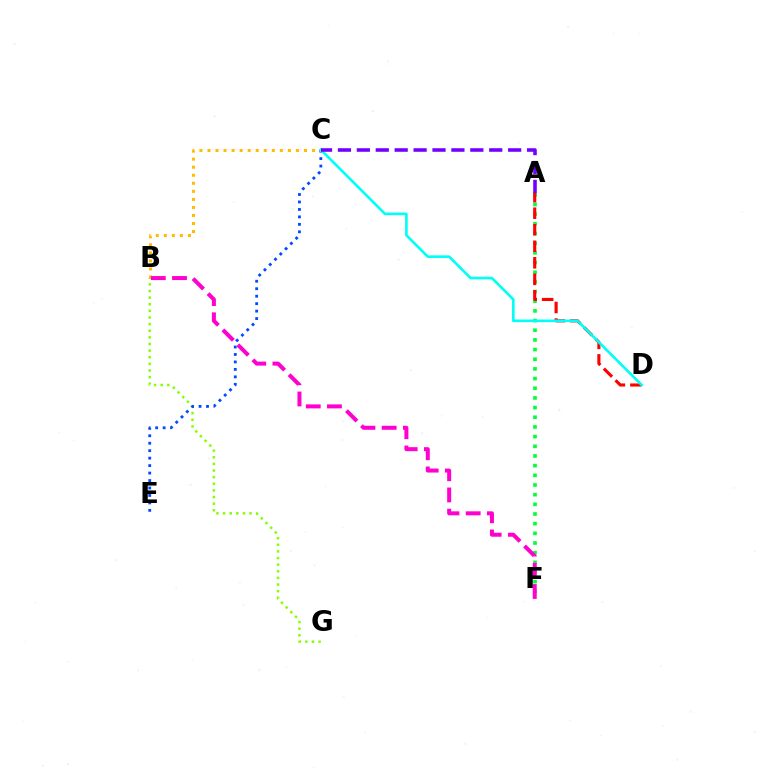{('B', 'G'): [{'color': '#84ff00', 'line_style': 'dotted', 'thickness': 1.8}], ('A', 'F'): [{'color': '#00ff39', 'line_style': 'dotted', 'thickness': 2.63}], ('A', 'D'): [{'color': '#ff0000', 'line_style': 'dashed', 'thickness': 2.25}], ('C', 'E'): [{'color': '#004bff', 'line_style': 'dotted', 'thickness': 2.03}], ('B', 'C'): [{'color': '#ffbd00', 'line_style': 'dotted', 'thickness': 2.18}], ('C', 'D'): [{'color': '#00fff6', 'line_style': 'solid', 'thickness': 1.89}], ('B', 'F'): [{'color': '#ff00cf', 'line_style': 'dashed', 'thickness': 2.88}], ('A', 'C'): [{'color': '#7200ff', 'line_style': 'dashed', 'thickness': 2.57}]}